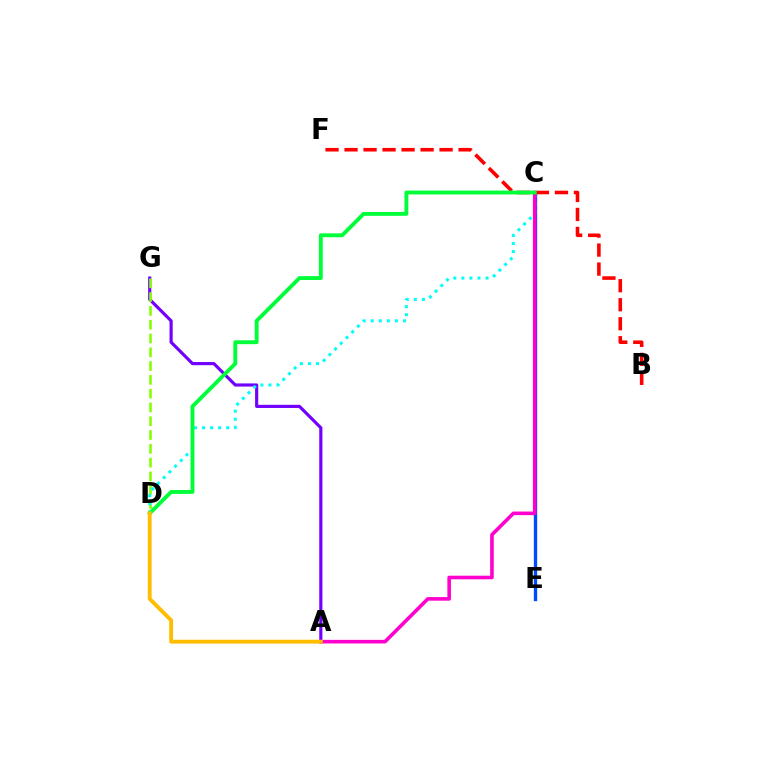{('A', 'G'): [{'color': '#7200ff', 'line_style': 'solid', 'thickness': 2.27}], ('C', 'E'): [{'color': '#004bff', 'line_style': 'solid', 'thickness': 2.4}], ('D', 'G'): [{'color': '#84ff00', 'line_style': 'dashed', 'thickness': 1.87}], ('B', 'F'): [{'color': '#ff0000', 'line_style': 'dashed', 'thickness': 2.58}], ('C', 'D'): [{'color': '#00fff6', 'line_style': 'dotted', 'thickness': 2.19}, {'color': '#00ff39', 'line_style': 'solid', 'thickness': 2.79}], ('A', 'C'): [{'color': '#ff00cf', 'line_style': 'solid', 'thickness': 2.59}], ('A', 'D'): [{'color': '#ffbd00', 'line_style': 'solid', 'thickness': 2.78}]}